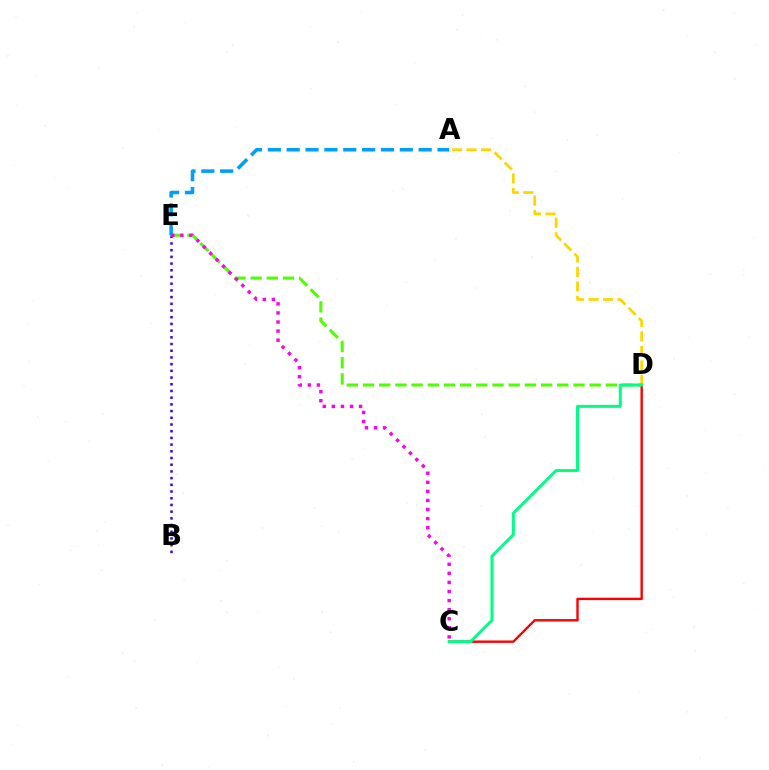{('D', 'E'): [{'color': '#4fff00', 'line_style': 'dashed', 'thickness': 2.2}], ('A', 'D'): [{'color': '#ffd500', 'line_style': 'dashed', 'thickness': 1.97}], ('C', 'D'): [{'color': '#ff0000', 'line_style': 'solid', 'thickness': 1.72}, {'color': '#00ff86', 'line_style': 'solid', 'thickness': 2.15}], ('A', 'E'): [{'color': '#009eff', 'line_style': 'dashed', 'thickness': 2.56}], ('B', 'E'): [{'color': '#3700ff', 'line_style': 'dotted', 'thickness': 1.82}], ('C', 'E'): [{'color': '#ff00ed', 'line_style': 'dotted', 'thickness': 2.47}]}